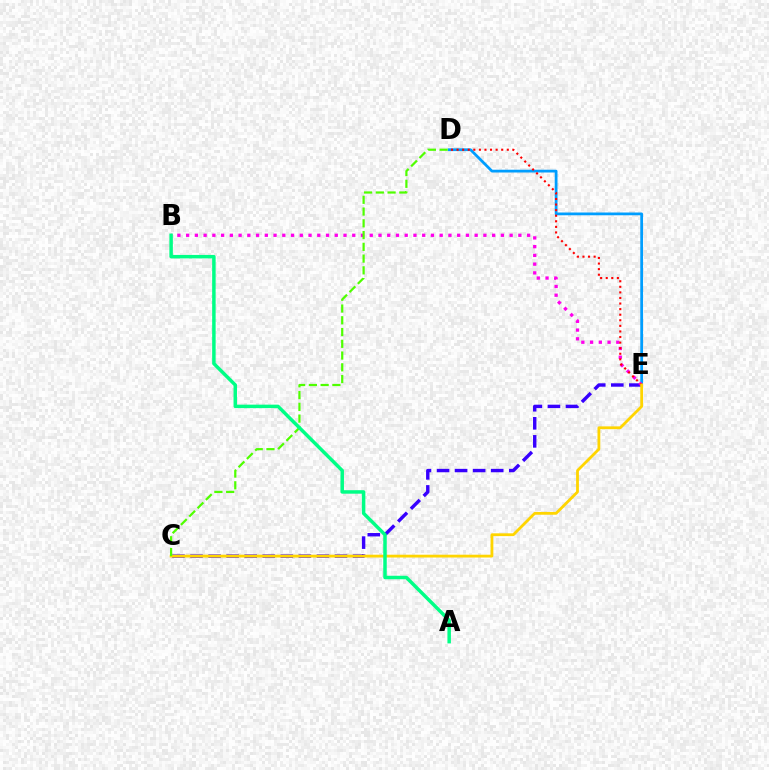{('C', 'E'): [{'color': '#3700ff', 'line_style': 'dashed', 'thickness': 2.45}, {'color': '#ffd500', 'line_style': 'solid', 'thickness': 2.02}], ('D', 'E'): [{'color': '#009eff', 'line_style': 'solid', 'thickness': 1.99}, {'color': '#ff0000', 'line_style': 'dotted', 'thickness': 1.52}], ('B', 'E'): [{'color': '#ff00ed', 'line_style': 'dotted', 'thickness': 2.38}], ('C', 'D'): [{'color': '#4fff00', 'line_style': 'dashed', 'thickness': 1.6}], ('A', 'B'): [{'color': '#00ff86', 'line_style': 'solid', 'thickness': 2.51}]}